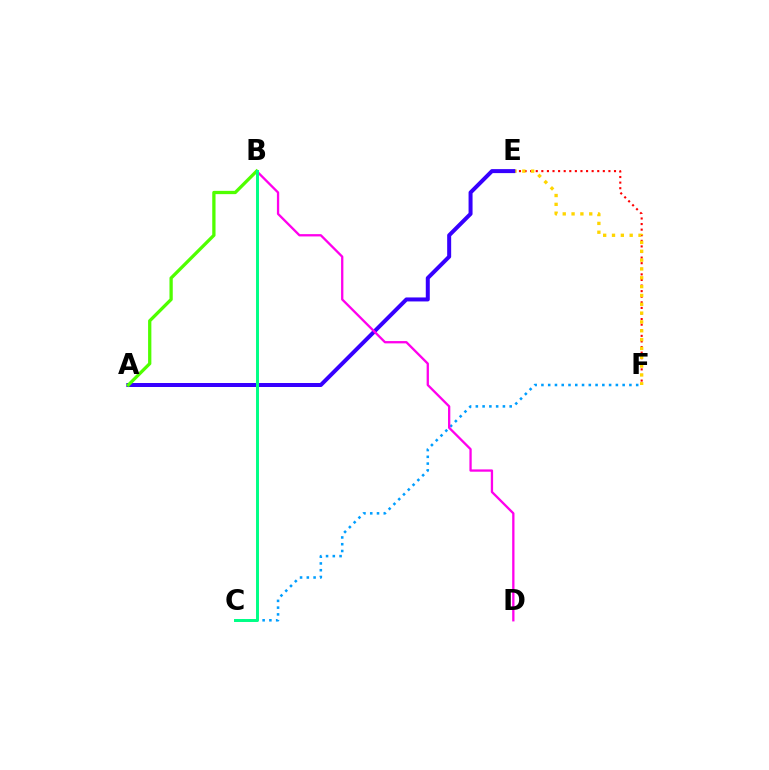{('C', 'F'): [{'color': '#009eff', 'line_style': 'dotted', 'thickness': 1.84}], ('E', 'F'): [{'color': '#ff0000', 'line_style': 'dotted', 'thickness': 1.52}, {'color': '#ffd500', 'line_style': 'dotted', 'thickness': 2.4}], ('A', 'E'): [{'color': '#3700ff', 'line_style': 'solid', 'thickness': 2.88}], ('B', 'D'): [{'color': '#ff00ed', 'line_style': 'solid', 'thickness': 1.66}], ('A', 'B'): [{'color': '#4fff00', 'line_style': 'solid', 'thickness': 2.36}], ('B', 'C'): [{'color': '#00ff86', 'line_style': 'solid', 'thickness': 2.13}]}